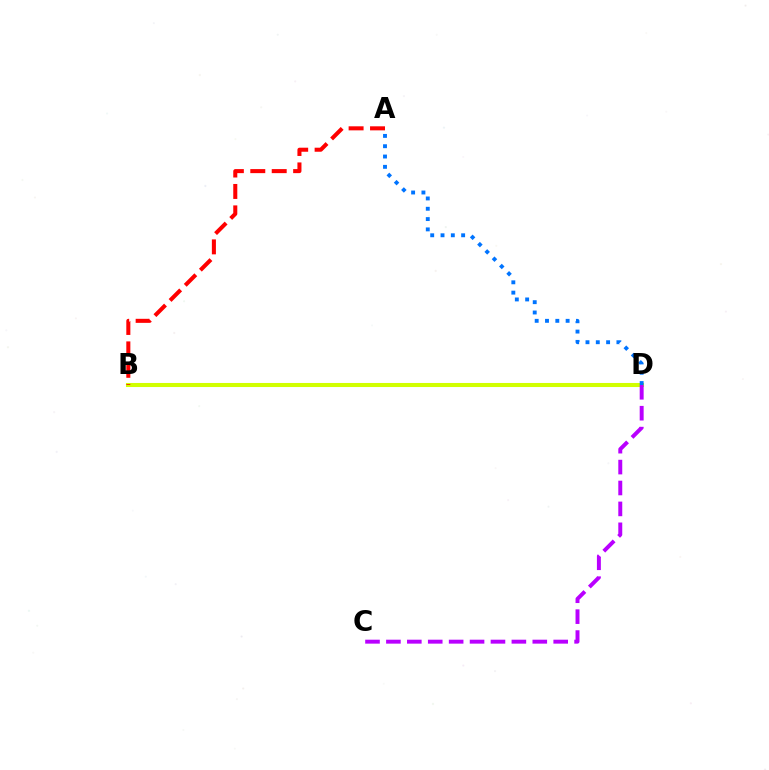{('B', 'D'): [{'color': '#00ff5c', 'line_style': 'dotted', 'thickness': 1.94}, {'color': '#d1ff00', 'line_style': 'solid', 'thickness': 2.93}], ('A', 'D'): [{'color': '#0074ff', 'line_style': 'dotted', 'thickness': 2.8}], ('A', 'B'): [{'color': '#ff0000', 'line_style': 'dashed', 'thickness': 2.91}], ('C', 'D'): [{'color': '#b900ff', 'line_style': 'dashed', 'thickness': 2.84}]}